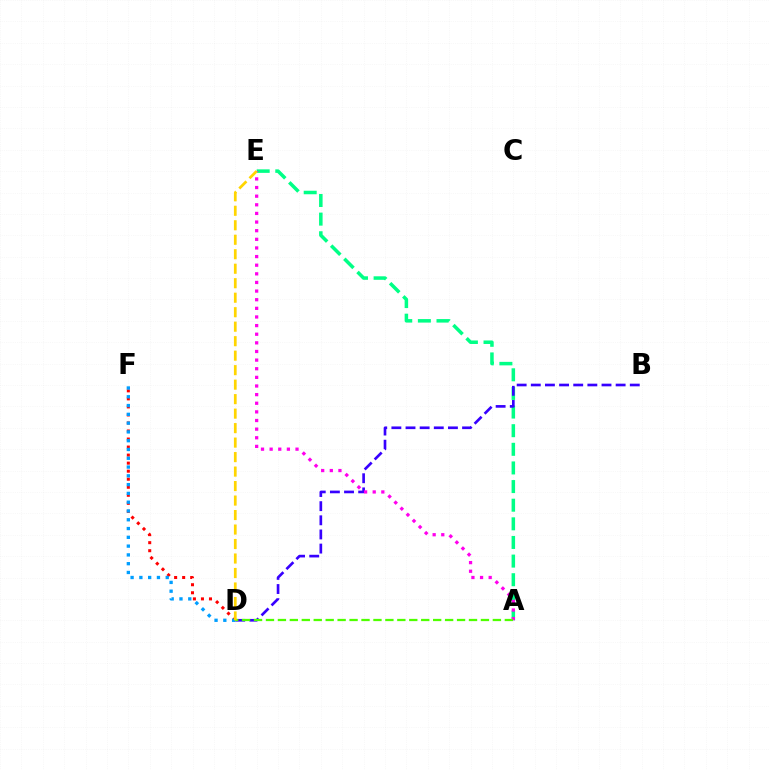{('A', 'E'): [{'color': '#00ff86', 'line_style': 'dashed', 'thickness': 2.53}, {'color': '#ff00ed', 'line_style': 'dotted', 'thickness': 2.34}], ('D', 'F'): [{'color': '#ff0000', 'line_style': 'dotted', 'thickness': 2.18}, {'color': '#009eff', 'line_style': 'dotted', 'thickness': 2.39}], ('B', 'D'): [{'color': '#3700ff', 'line_style': 'dashed', 'thickness': 1.92}], ('A', 'D'): [{'color': '#4fff00', 'line_style': 'dashed', 'thickness': 1.62}], ('D', 'E'): [{'color': '#ffd500', 'line_style': 'dashed', 'thickness': 1.97}]}